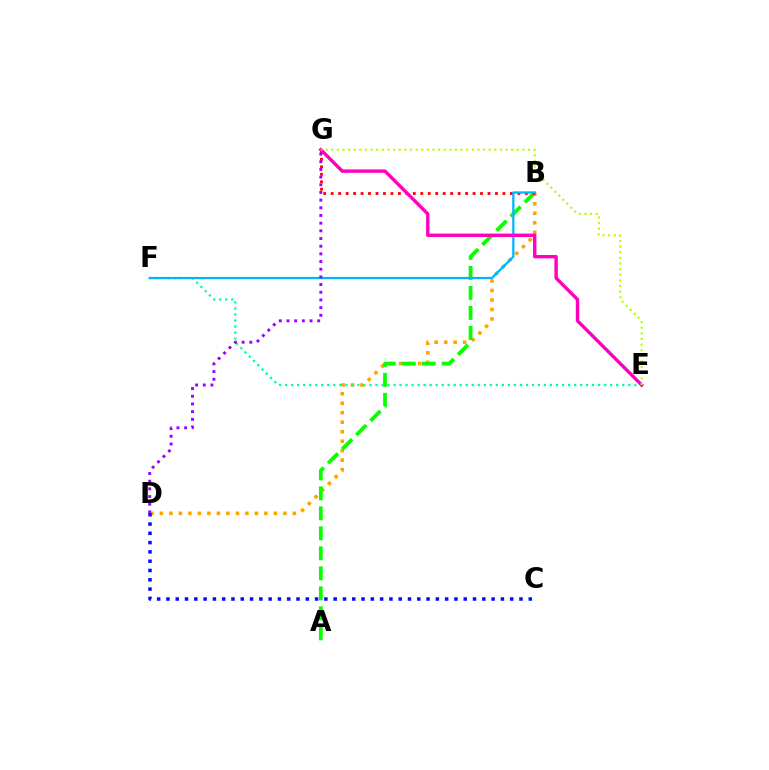{('B', 'D'): [{'color': '#ffa500', 'line_style': 'dotted', 'thickness': 2.58}], ('C', 'D'): [{'color': '#0010ff', 'line_style': 'dotted', 'thickness': 2.52}], ('A', 'B'): [{'color': '#08ff00', 'line_style': 'dashed', 'thickness': 2.72}], ('E', 'F'): [{'color': '#00ff9d', 'line_style': 'dotted', 'thickness': 1.64}], ('B', 'G'): [{'color': '#ff0000', 'line_style': 'dotted', 'thickness': 2.03}], ('B', 'F'): [{'color': '#00b5ff', 'line_style': 'solid', 'thickness': 1.64}], ('E', 'G'): [{'color': '#ff00bd', 'line_style': 'solid', 'thickness': 2.45}, {'color': '#b3ff00', 'line_style': 'dotted', 'thickness': 1.53}], ('D', 'G'): [{'color': '#9b00ff', 'line_style': 'dotted', 'thickness': 2.09}]}